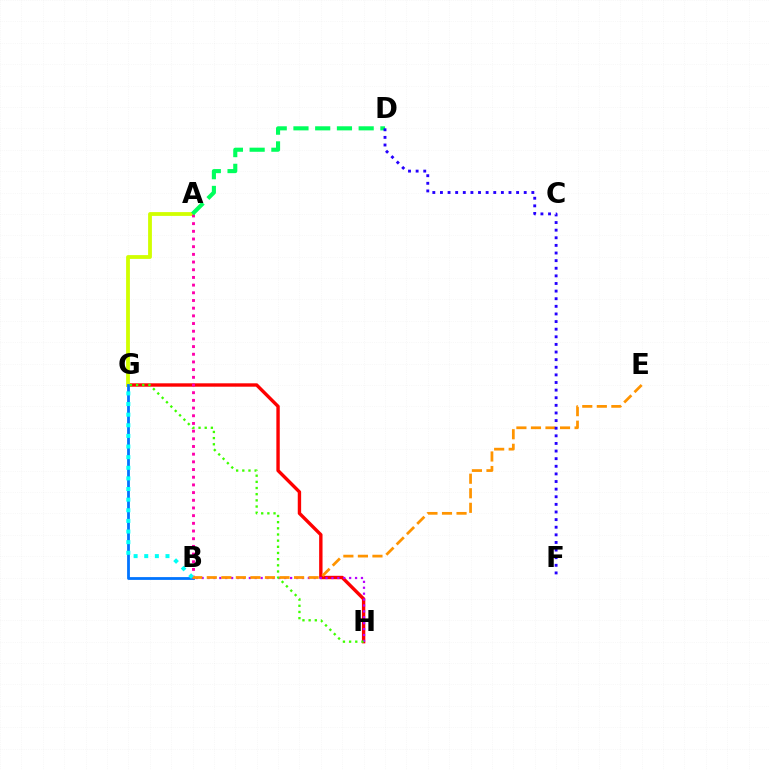{('G', 'H'): [{'color': '#ff0000', 'line_style': 'solid', 'thickness': 2.44}, {'color': '#3dff00', 'line_style': 'dotted', 'thickness': 1.68}], ('A', 'G'): [{'color': '#d1ff00', 'line_style': 'solid', 'thickness': 2.74}], ('B', 'H'): [{'color': '#b900ff', 'line_style': 'dotted', 'thickness': 1.6}], ('B', 'G'): [{'color': '#0074ff', 'line_style': 'solid', 'thickness': 2.01}, {'color': '#00fff6', 'line_style': 'dotted', 'thickness': 2.89}], ('A', 'B'): [{'color': '#ff00ac', 'line_style': 'dotted', 'thickness': 2.09}], ('A', 'D'): [{'color': '#00ff5c', 'line_style': 'dashed', 'thickness': 2.95}], ('B', 'E'): [{'color': '#ff9400', 'line_style': 'dashed', 'thickness': 1.98}], ('D', 'F'): [{'color': '#2500ff', 'line_style': 'dotted', 'thickness': 2.07}]}